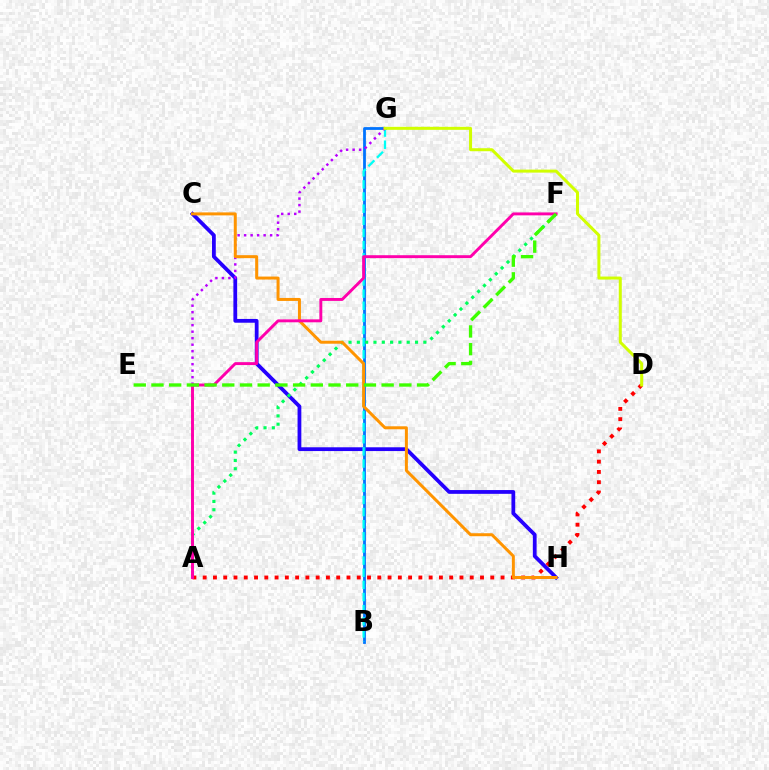{('C', 'H'): [{'color': '#2500ff', 'line_style': 'solid', 'thickness': 2.72}, {'color': '#ff9400', 'line_style': 'solid', 'thickness': 2.15}], ('B', 'G'): [{'color': '#0074ff', 'line_style': 'solid', 'thickness': 2.01}, {'color': '#00fff6', 'line_style': 'dashed', 'thickness': 1.65}], ('A', 'F'): [{'color': '#00ff5c', 'line_style': 'dotted', 'thickness': 2.26}, {'color': '#ff00ac', 'line_style': 'solid', 'thickness': 2.1}], ('A', 'D'): [{'color': '#ff0000', 'line_style': 'dotted', 'thickness': 2.79}], ('A', 'G'): [{'color': '#b900ff', 'line_style': 'dotted', 'thickness': 1.77}], ('D', 'G'): [{'color': '#d1ff00', 'line_style': 'solid', 'thickness': 2.17}], ('E', 'F'): [{'color': '#3dff00', 'line_style': 'dashed', 'thickness': 2.41}]}